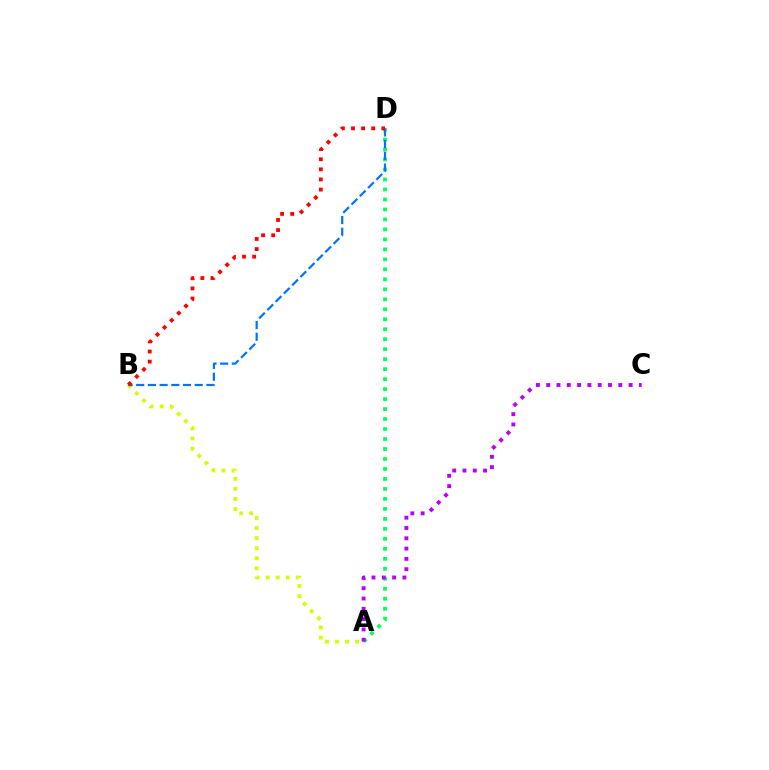{('A', 'B'): [{'color': '#d1ff00', 'line_style': 'dotted', 'thickness': 2.74}], ('A', 'D'): [{'color': '#00ff5c', 'line_style': 'dotted', 'thickness': 2.71}], ('A', 'C'): [{'color': '#b900ff', 'line_style': 'dotted', 'thickness': 2.8}], ('B', 'D'): [{'color': '#0074ff', 'line_style': 'dashed', 'thickness': 1.59}, {'color': '#ff0000', 'line_style': 'dotted', 'thickness': 2.75}]}